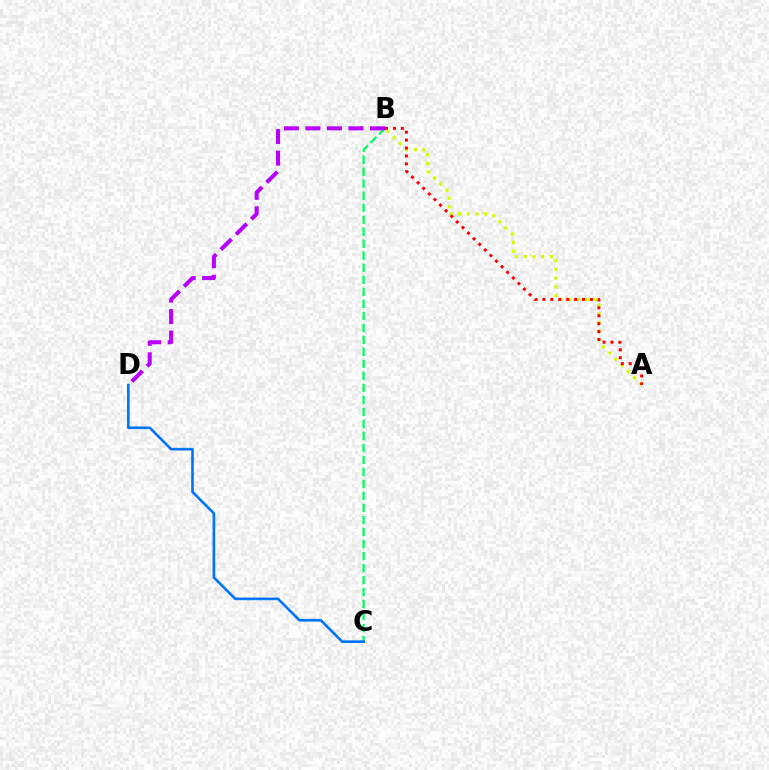{('A', 'B'): [{'color': '#d1ff00', 'line_style': 'dotted', 'thickness': 2.37}, {'color': '#ff0000', 'line_style': 'dotted', 'thickness': 2.15}], ('B', 'C'): [{'color': '#00ff5c', 'line_style': 'dashed', 'thickness': 1.63}], ('C', 'D'): [{'color': '#0074ff', 'line_style': 'solid', 'thickness': 1.89}], ('B', 'D'): [{'color': '#b900ff', 'line_style': 'dashed', 'thickness': 2.93}]}